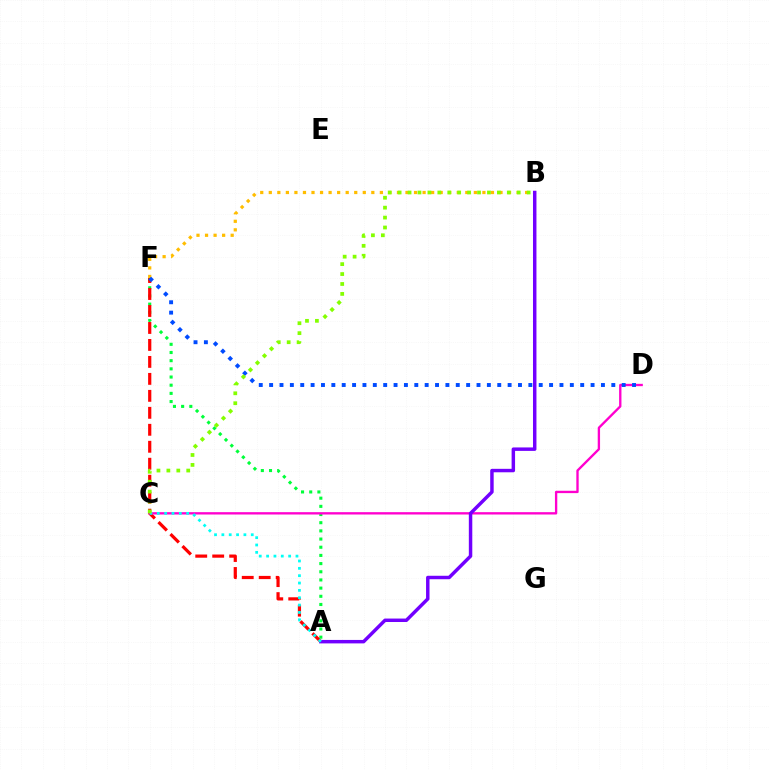{('B', 'F'): [{'color': '#ffbd00', 'line_style': 'dotted', 'thickness': 2.32}], ('A', 'F'): [{'color': '#00ff39', 'line_style': 'dotted', 'thickness': 2.22}, {'color': '#ff0000', 'line_style': 'dashed', 'thickness': 2.31}], ('C', 'D'): [{'color': '#ff00cf', 'line_style': 'solid', 'thickness': 1.69}], ('D', 'F'): [{'color': '#004bff', 'line_style': 'dotted', 'thickness': 2.82}], ('A', 'B'): [{'color': '#7200ff', 'line_style': 'solid', 'thickness': 2.49}], ('A', 'C'): [{'color': '#00fff6', 'line_style': 'dotted', 'thickness': 2.0}], ('B', 'C'): [{'color': '#84ff00', 'line_style': 'dotted', 'thickness': 2.7}]}